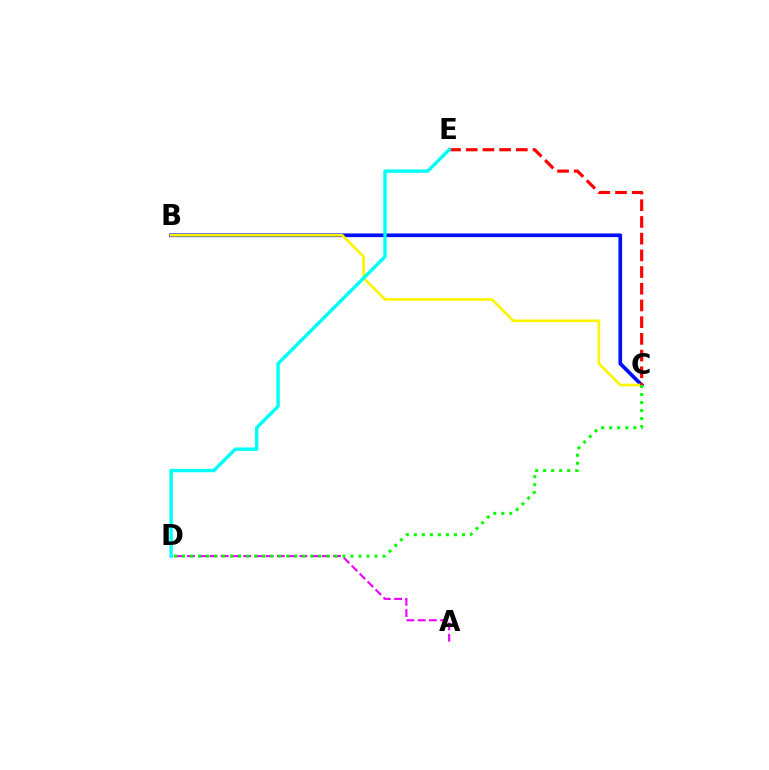{('B', 'C'): [{'color': '#0010ff', 'line_style': 'solid', 'thickness': 2.66}, {'color': '#fcf500', 'line_style': 'solid', 'thickness': 1.91}], ('A', 'D'): [{'color': '#ee00ff', 'line_style': 'dashed', 'thickness': 1.53}], ('C', 'E'): [{'color': '#ff0000', 'line_style': 'dashed', 'thickness': 2.27}], ('C', 'D'): [{'color': '#08ff00', 'line_style': 'dotted', 'thickness': 2.18}], ('D', 'E'): [{'color': '#00fff6', 'line_style': 'solid', 'thickness': 2.45}]}